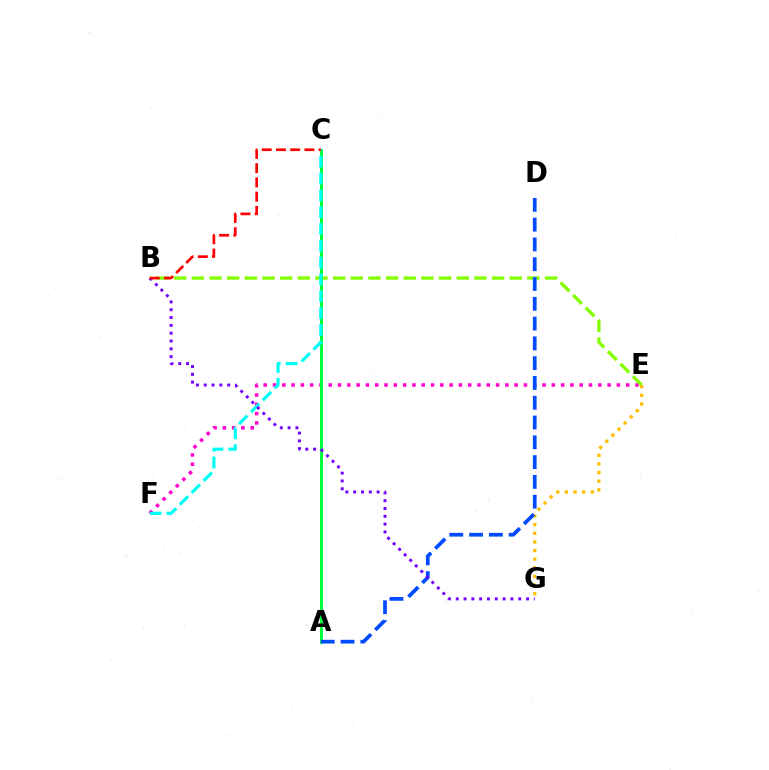{('E', 'F'): [{'color': '#ff00cf', 'line_style': 'dotted', 'thickness': 2.53}], ('B', 'E'): [{'color': '#84ff00', 'line_style': 'dashed', 'thickness': 2.4}], ('E', 'G'): [{'color': '#ffbd00', 'line_style': 'dotted', 'thickness': 2.35}], ('A', 'C'): [{'color': '#00ff39', 'line_style': 'solid', 'thickness': 2.13}], ('C', 'F'): [{'color': '#00fff6', 'line_style': 'dashed', 'thickness': 2.29}], ('A', 'D'): [{'color': '#004bff', 'line_style': 'dashed', 'thickness': 2.69}], ('B', 'G'): [{'color': '#7200ff', 'line_style': 'dotted', 'thickness': 2.12}], ('B', 'C'): [{'color': '#ff0000', 'line_style': 'dashed', 'thickness': 1.93}]}